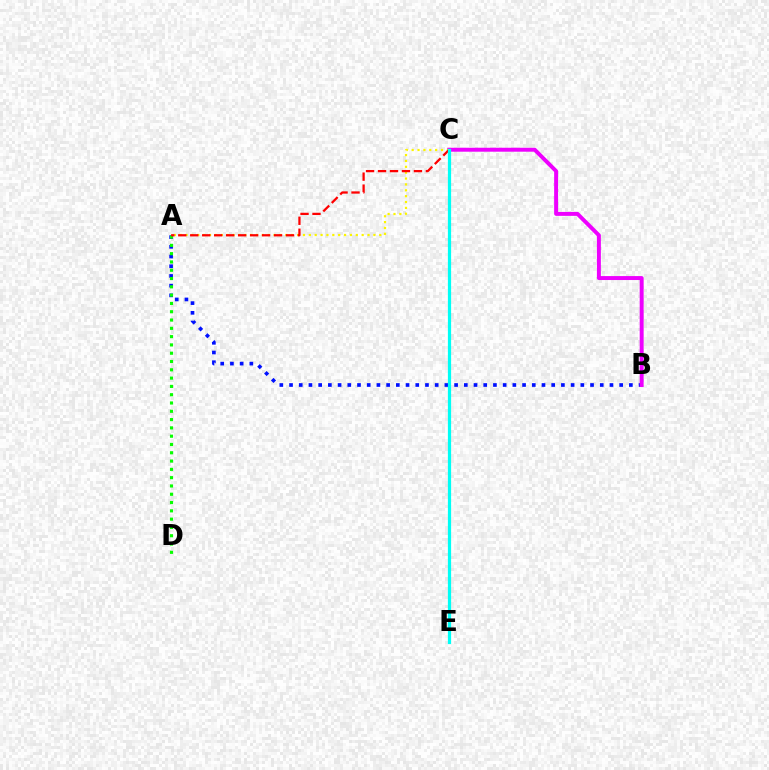{('A', 'B'): [{'color': '#0010ff', 'line_style': 'dotted', 'thickness': 2.64}], ('B', 'C'): [{'color': '#ee00ff', 'line_style': 'solid', 'thickness': 2.84}], ('A', 'D'): [{'color': '#08ff00', 'line_style': 'dotted', 'thickness': 2.25}], ('A', 'C'): [{'color': '#fcf500', 'line_style': 'dotted', 'thickness': 1.59}, {'color': '#ff0000', 'line_style': 'dashed', 'thickness': 1.63}], ('C', 'E'): [{'color': '#00fff6', 'line_style': 'solid', 'thickness': 2.32}]}